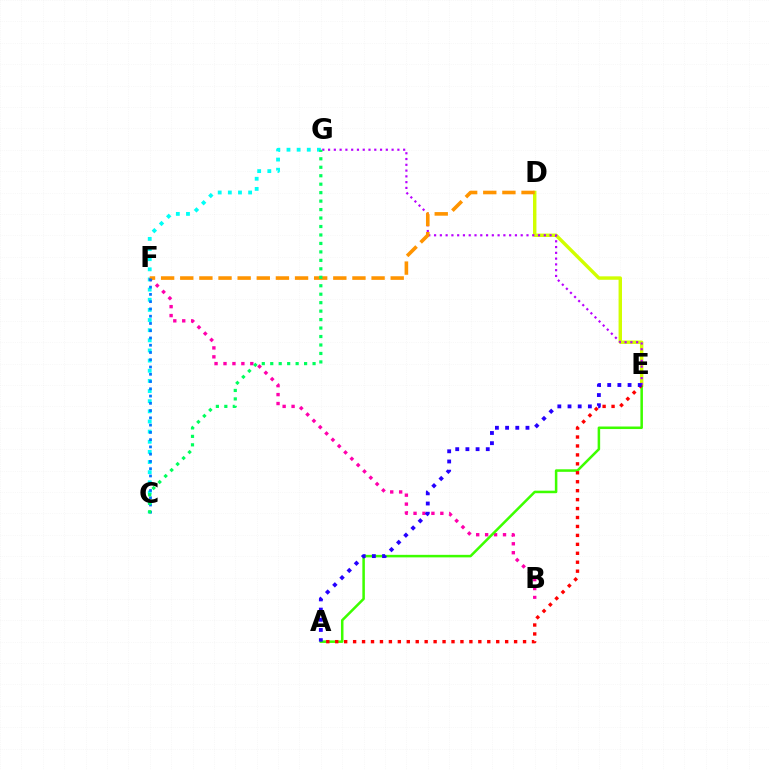{('C', 'G'): [{'color': '#00fff6', 'line_style': 'dotted', 'thickness': 2.76}, {'color': '#00ff5c', 'line_style': 'dotted', 'thickness': 2.3}], ('B', 'F'): [{'color': '#ff00ac', 'line_style': 'dotted', 'thickness': 2.43}], ('D', 'E'): [{'color': '#d1ff00', 'line_style': 'solid', 'thickness': 2.47}], ('A', 'E'): [{'color': '#3dff00', 'line_style': 'solid', 'thickness': 1.82}, {'color': '#ff0000', 'line_style': 'dotted', 'thickness': 2.43}, {'color': '#2500ff', 'line_style': 'dotted', 'thickness': 2.77}], ('E', 'G'): [{'color': '#b900ff', 'line_style': 'dotted', 'thickness': 1.57}], ('D', 'F'): [{'color': '#ff9400', 'line_style': 'dashed', 'thickness': 2.6}], ('C', 'F'): [{'color': '#0074ff', 'line_style': 'dotted', 'thickness': 1.97}]}